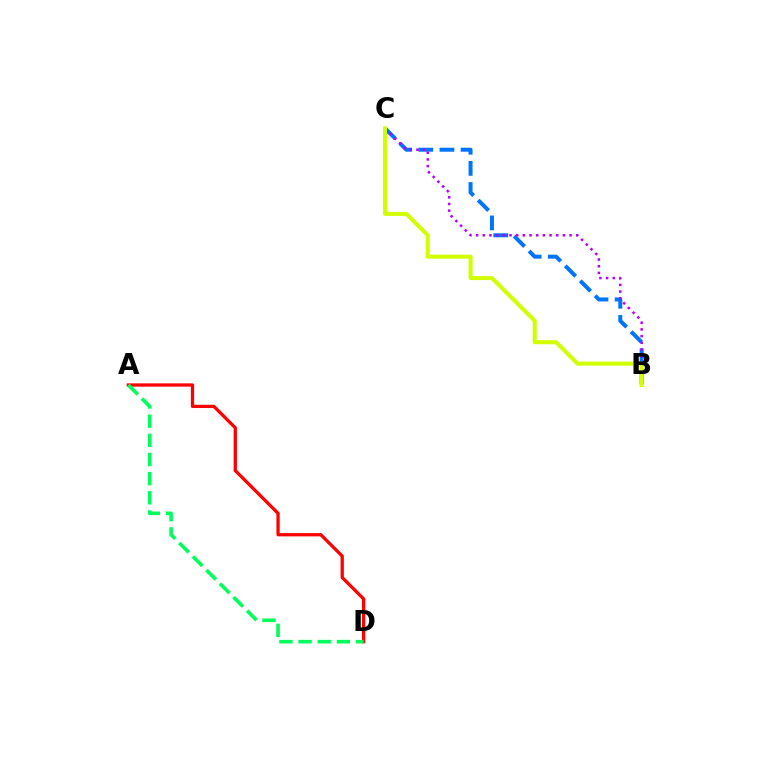{('B', 'C'): [{'color': '#0074ff', 'line_style': 'dashed', 'thickness': 2.87}, {'color': '#b900ff', 'line_style': 'dotted', 'thickness': 1.81}, {'color': '#d1ff00', 'line_style': 'solid', 'thickness': 2.9}], ('A', 'D'): [{'color': '#ff0000', 'line_style': 'solid', 'thickness': 2.36}, {'color': '#00ff5c', 'line_style': 'dashed', 'thickness': 2.6}]}